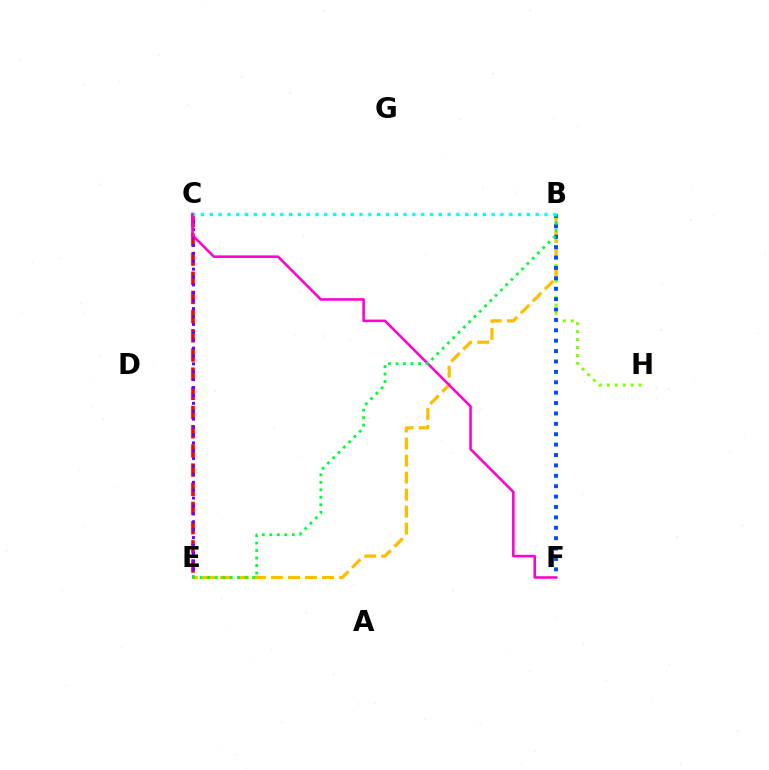{('C', 'E'): [{'color': '#ff0000', 'line_style': 'dashed', 'thickness': 2.61}, {'color': '#7200ff', 'line_style': 'dotted', 'thickness': 2.14}], ('B', 'H'): [{'color': '#84ff00', 'line_style': 'dotted', 'thickness': 2.16}], ('B', 'E'): [{'color': '#ffbd00', 'line_style': 'dashed', 'thickness': 2.31}, {'color': '#00ff39', 'line_style': 'dotted', 'thickness': 2.04}], ('C', 'F'): [{'color': '#ff00cf', 'line_style': 'solid', 'thickness': 1.85}], ('B', 'F'): [{'color': '#004bff', 'line_style': 'dotted', 'thickness': 2.82}], ('B', 'C'): [{'color': '#00fff6', 'line_style': 'dotted', 'thickness': 2.39}]}